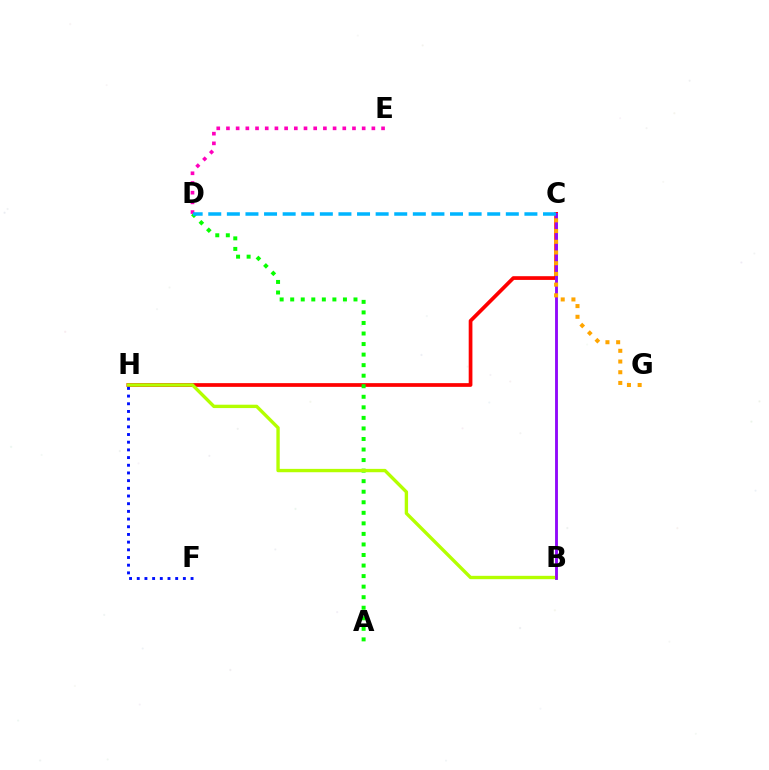{('C', 'H'): [{'color': '#ff0000', 'line_style': 'solid', 'thickness': 2.68}], ('A', 'D'): [{'color': '#08ff00', 'line_style': 'dotted', 'thickness': 2.87}], ('B', 'C'): [{'color': '#00ff9d', 'line_style': 'solid', 'thickness': 1.8}, {'color': '#9b00ff', 'line_style': 'solid', 'thickness': 1.98}], ('B', 'H'): [{'color': '#b3ff00', 'line_style': 'solid', 'thickness': 2.42}], ('D', 'E'): [{'color': '#ff00bd', 'line_style': 'dotted', 'thickness': 2.63}], ('C', 'D'): [{'color': '#00b5ff', 'line_style': 'dashed', 'thickness': 2.53}], ('F', 'H'): [{'color': '#0010ff', 'line_style': 'dotted', 'thickness': 2.09}], ('C', 'G'): [{'color': '#ffa500', 'line_style': 'dotted', 'thickness': 2.91}]}